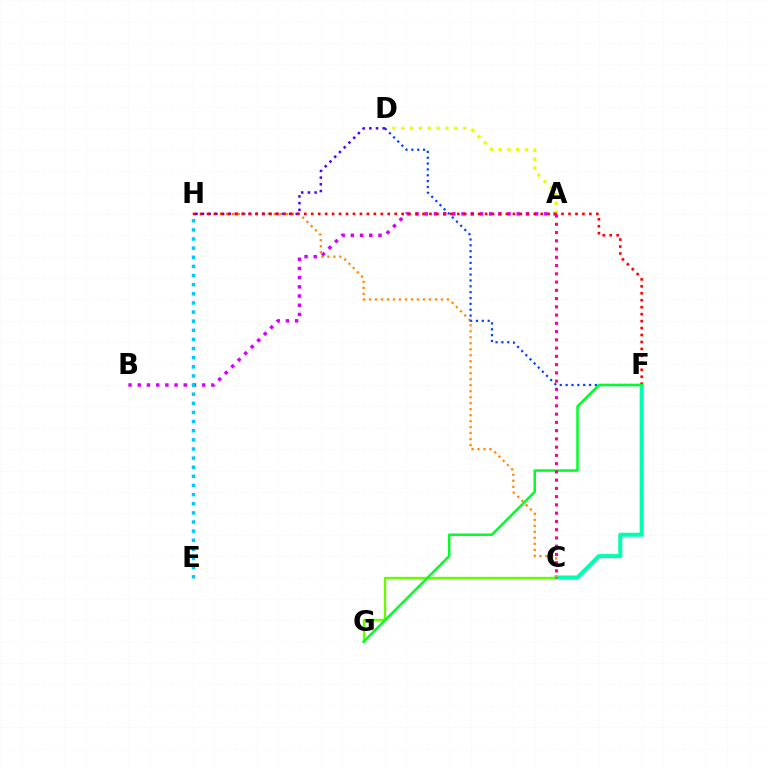{('C', 'F'): [{'color': '#00ffaf', 'line_style': 'solid', 'thickness': 2.9}], ('C', 'H'): [{'color': '#ff8800', 'line_style': 'dotted', 'thickness': 1.63}], ('A', 'B'): [{'color': '#d600ff', 'line_style': 'dotted', 'thickness': 2.5}], ('A', 'D'): [{'color': '#eeff00', 'line_style': 'dotted', 'thickness': 2.4}], ('D', 'F'): [{'color': '#003fff', 'line_style': 'dotted', 'thickness': 1.59}], ('D', 'H'): [{'color': '#4f00ff', 'line_style': 'dotted', 'thickness': 1.82}], ('C', 'G'): [{'color': '#66ff00', 'line_style': 'solid', 'thickness': 1.72}], ('F', 'H'): [{'color': '#ff0000', 'line_style': 'dotted', 'thickness': 1.89}], ('E', 'H'): [{'color': '#00c7ff', 'line_style': 'dotted', 'thickness': 2.48}], ('F', 'G'): [{'color': '#00ff27', 'line_style': 'solid', 'thickness': 1.82}], ('A', 'C'): [{'color': '#ff00a0', 'line_style': 'dotted', 'thickness': 2.24}]}